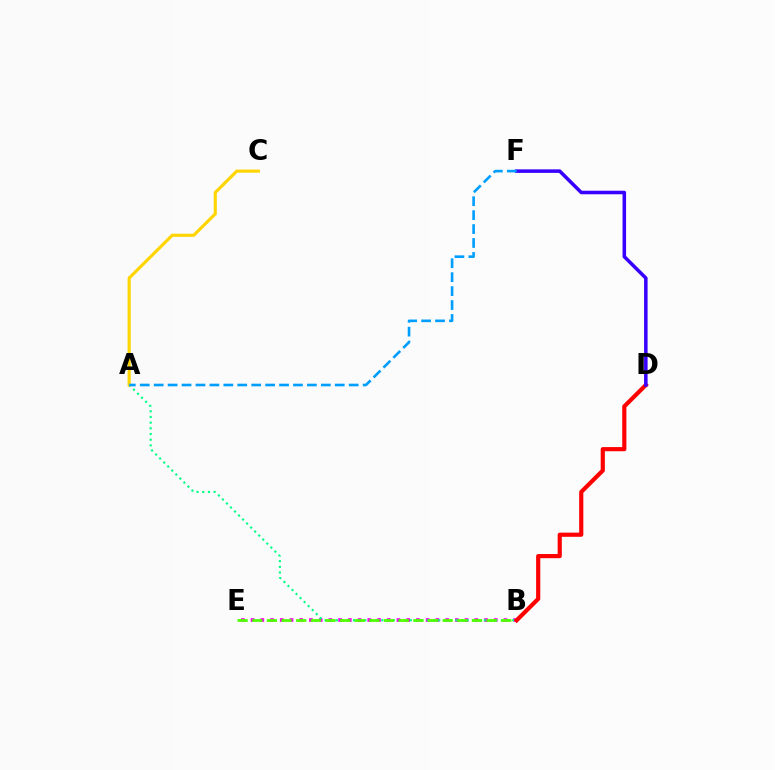{('B', 'E'): [{'color': '#ff00ed', 'line_style': 'dotted', 'thickness': 2.64}, {'color': '#4fff00', 'line_style': 'dashed', 'thickness': 1.99}], ('A', 'B'): [{'color': '#00ff86', 'line_style': 'dotted', 'thickness': 1.55}], ('A', 'C'): [{'color': '#ffd500', 'line_style': 'solid', 'thickness': 2.25}], ('B', 'D'): [{'color': '#ff0000', 'line_style': 'solid', 'thickness': 3.0}], ('D', 'F'): [{'color': '#3700ff', 'line_style': 'solid', 'thickness': 2.54}], ('A', 'F'): [{'color': '#009eff', 'line_style': 'dashed', 'thickness': 1.89}]}